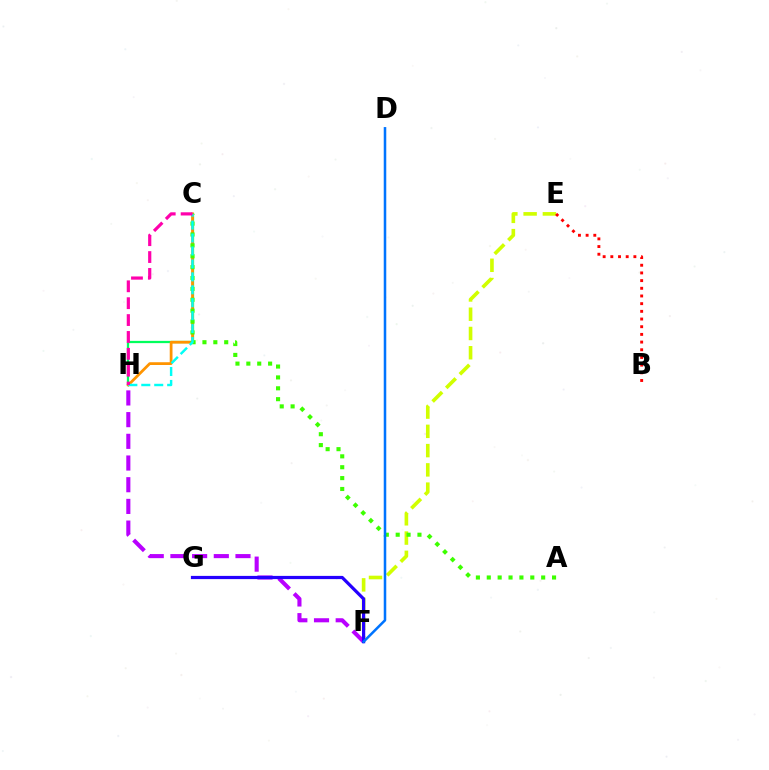{('C', 'H'): [{'color': '#00ff5c', 'line_style': 'solid', 'thickness': 1.63}, {'color': '#ff9400', 'line_style': 'solid', 'thickness': 1.99}, {'color': '#00fff6', 'line_style': 'dashed', 'thickness': 1.76}, {'color': '#ff00ac', 'line_style': 'dashed', 'thickness': 2.29}], ('E', 'F'): [{'color': '#d1ff00', 'line_style': 'dashed', 'thickness': 2.62}], ('A', 'C'): [{'color': '#3dff00', 'line_style': 'dotted', 'thickness': 2.96}], ('F', 'H'): [{'color': '#b900ff', 'line_style': 'dashed', 'thickness': 2.95}], ('F', 'G'): [{'color': '#2500ff', 'line_style': 'solid', 'thickness': 2.32}], ('D', 'F'): [{'color': '#0074ff', 'line_style': 'solid', 'thickness': 1.82}], ('B', 'E'): [{'color': '#ff0000', 'line_style': 'dotted', 'thickness': 2.09}]}